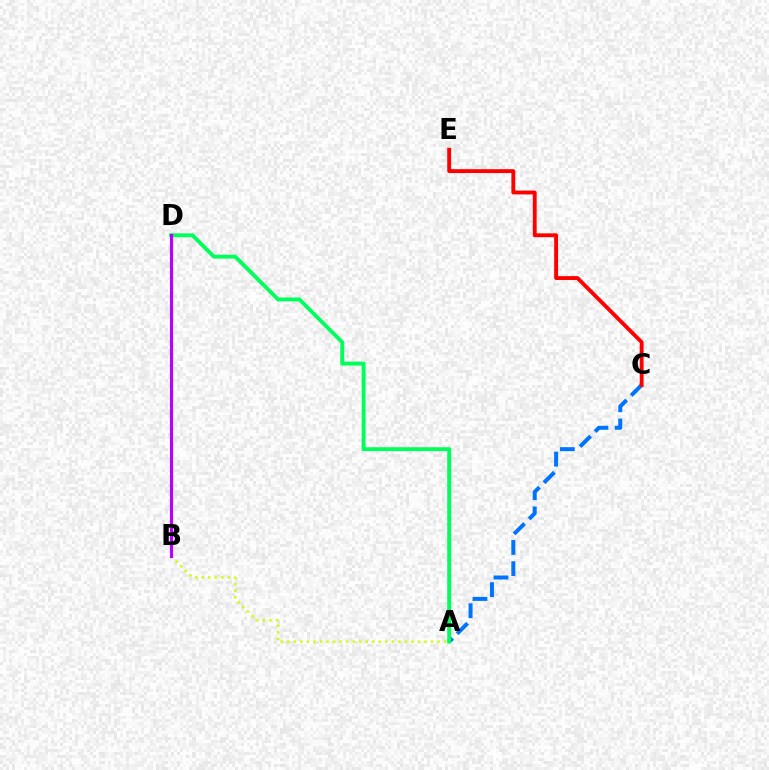{('A', 'C'): [{'color': '#0074ff', 'line_style': 'dashed', 'thickness': 2.88}], ('A', 'D'): [{'color': '#00ff5c', 'line_style': 'solid', 'thickness': 2.8}], ('C', 'E'): [{'color': '#ff0000', 'line_style': 'solid', 'thickness': 2.78}], ('A', 'B'): [{'color': '#d1ff00', 'line_style': 'dotted', 'thickness': 1.78}], ('B', 'D'): [{'color': '#b900ff', 'line_style': 'solid', 'thickness': 2.25}]}